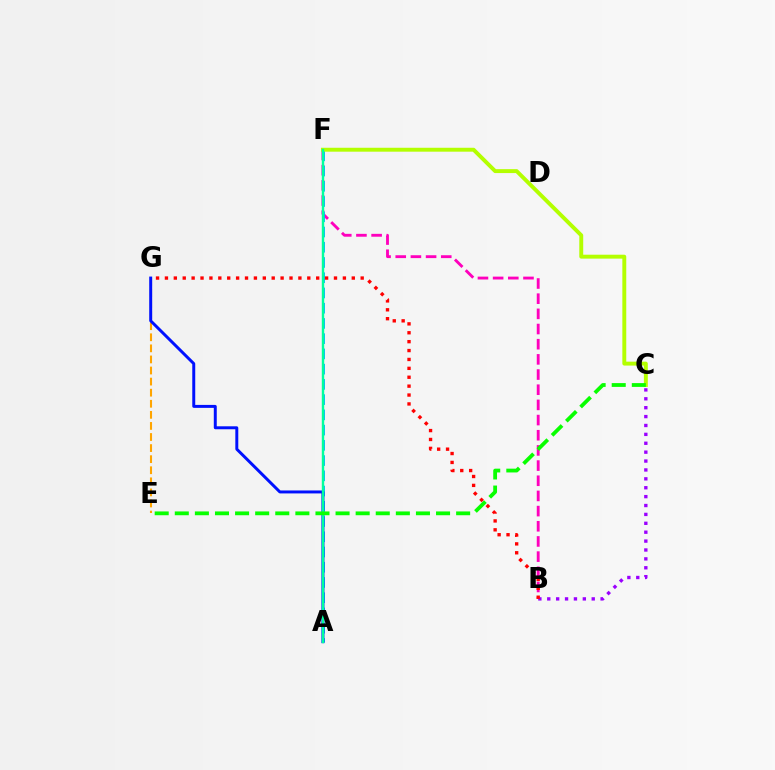{('B', 'C'): [{'color': '#9b00ff', 'line_style': 'dotted', 'thickness': 2.42}], ('B', 'F'): [{'color': '#ff00bd', 'line_style': 'dashed', 'thickness': 2.06}], ('E', 'G'): [{'color': '#ffa500', 'line_style': 'dashed', 'thickness': 1.51}], ('A', 'F'): [{'color': '#00b5ff', 'line_style': 'dashed', 'thickness': 2.07}, {'color': '#00ff9d', 'line_style': 'solid', 'thickness': 1.74}], ('A', 'G'): [{'color': '#0010ff', 'line_style': 'solid', 'thickness': 2.13}], ('C', 'F'): [{'color': '#b3ff00', 'line_style': 'solid', 'thickness': 2.82}], ('C', 'E'): [{'color': '#08ff00', 'line_style': 'dashed', 'thickness': 2.73}], ('B', 'G'): [{'color': '#ff0000', 'line_style': 'dotted', 'thickness': 2.42}]}